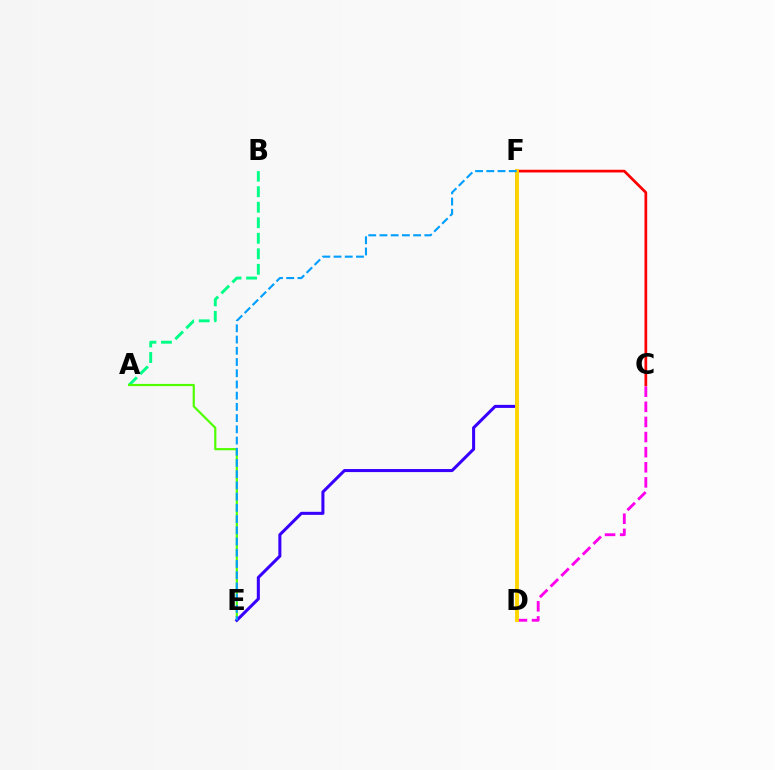{('C', 'F'): [{'color': '#ff0000', 'line_style': 'solid', 'thickness': 1.96}], ('A', 'B'): [{'color': '#00ff86', 'line_style': 'dashed', 'thickness': 2.11}], ('C', 'D'): [{'color': '#ff00ed', 'line_style': 'dashed', 'thickness': 2.05}], ('A', 'E'): [{'color': '#4fff00', 'line_style': 'solid', 'thickness': 1.57}], ('E', 'F'): [{'color': '#3700ff', 'line_style': 'solid', 'thickness': 2.19}, {'color': '#009eff', 'line_style': 'dashed', 'thickness': 1.52}], ('D', 'F'): [{'color': '#ffd500', 'line_style': 'solid', 'thickness': 2.8}]}